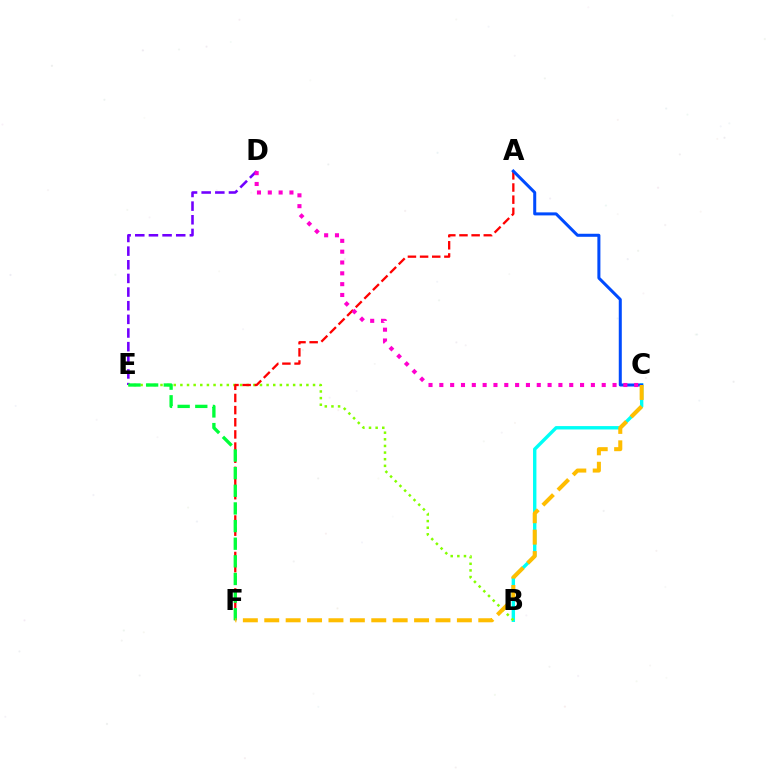{('B', 'C'): [{'color': '#00fff6', 'line_style': 'solid', 'thickness': 2.44}], ('D', 'E'): [{'color': '#7200ff', 'line_style': 'dashed', 'thickness': 1.85}], ('B', 'E'): [{'color': '#84ff00', 'line_style': 'dotted', 'thickness': 1.8}], ('A', 'F'): [{'color': '#ff0000', 'line_style': 'dashed', 'thickness': 1.65}], ('E', 'F'): [{'color': '#00ff39', 'line_style': 'dashed', 'thickness': 2.4}], ('A', 'C'): [{'color': '#004bff', 'line_style': 'solid', 'thickness': 2.18}], ('C', 'F'): [{'color': '#ffbd00', 'line_style': 'dashed', 'thickness': 2.91}], ('C', 'D'): [{'color': '#ff00cf', 'line_style': 'dotted', 'thickness': 2.94}]}